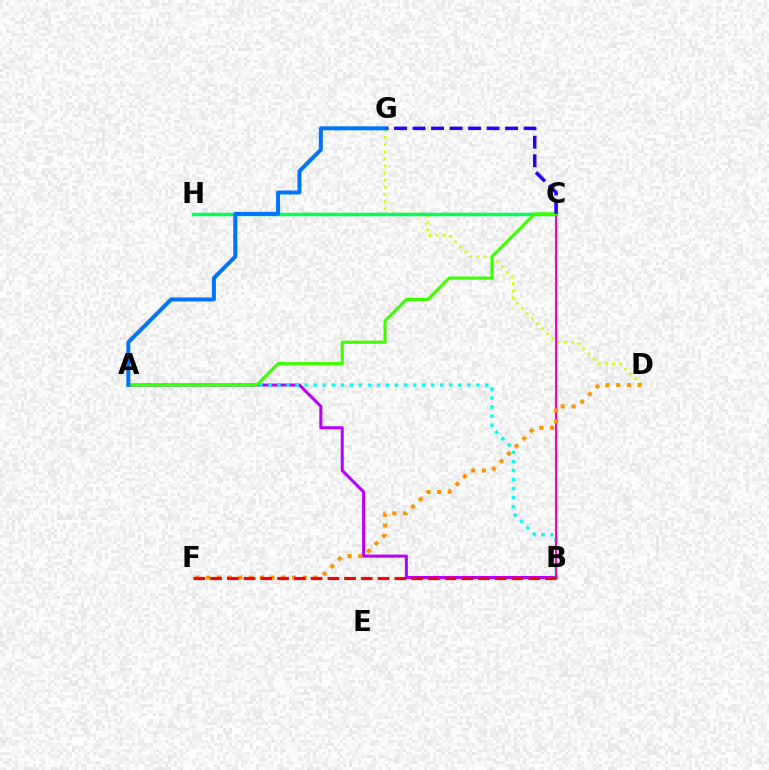{('D', 'G'): [{'color': '#d1ff00', 'line_style': 'dotted', 'thickness': 1.94}], ('C', 'H'): [{'color': '#00ff5c', 'line_style': 'solid', 'thickness': 2.51}], ('A', 'B'): [{'color': '#b900ff', 'line_style': 'solid', 'thickness': 2.19}, {'color': '#00fff6', 'line_style': 'dotted', 'thickness': 2.46}], ('B', 'C'): [{'color': '#ff00ac', 'line_style': 'solid', 'thickness': 1.52}], ('A', 'C'): [{'color': '#3dff00', 'line_style': 'solid', 'thickness': 2.21}], ('D', 'F'): [{'color': '#ff9400', 'line_style': 'dotted', 'thickness': 2.91}], ('C', 'G'): [{'color': '#2500ff', 'line_style': 'dashed', 'thickness': 2.51}], ('B', 'F'): [{'color': '#ff0000', 'line_style': 'dashed', 'thickness': 2.27}], ('A', 'G'): [{'color': '#0074ff', 'line_style': 'solid', 'thickness': 2.88}]}